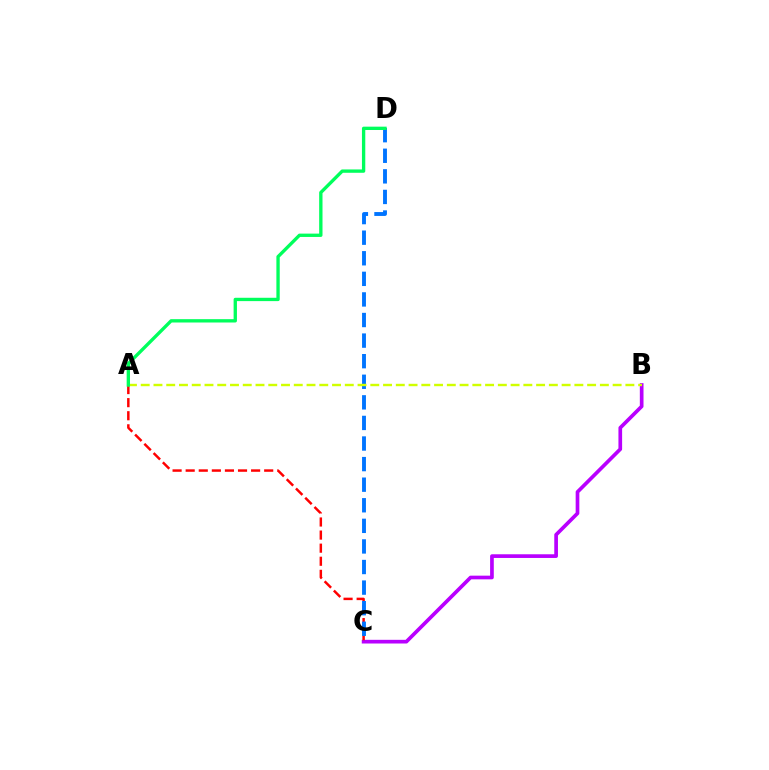{('B', 'C'): [{'color': '#b900ff', 'line_style': 'solid', 'thickness': 2.65}], ('A', 'C'): [{'color': '#ff0000', 'line_style': 'dashed', 'thickness': 1.78}], ('C', 'D'): [{'color': '#0074ff', 'line_style': 'dashed', 'thickness': 2.8}], ('A', 'B'): [{'color': '#d1ff00', 'line_style': 'dashed', 'thickness': 1.73}], ('A', 'D'): [{'color': '#00ff5c', 'line_style': 'solid', 'thickness': 2.4}]}